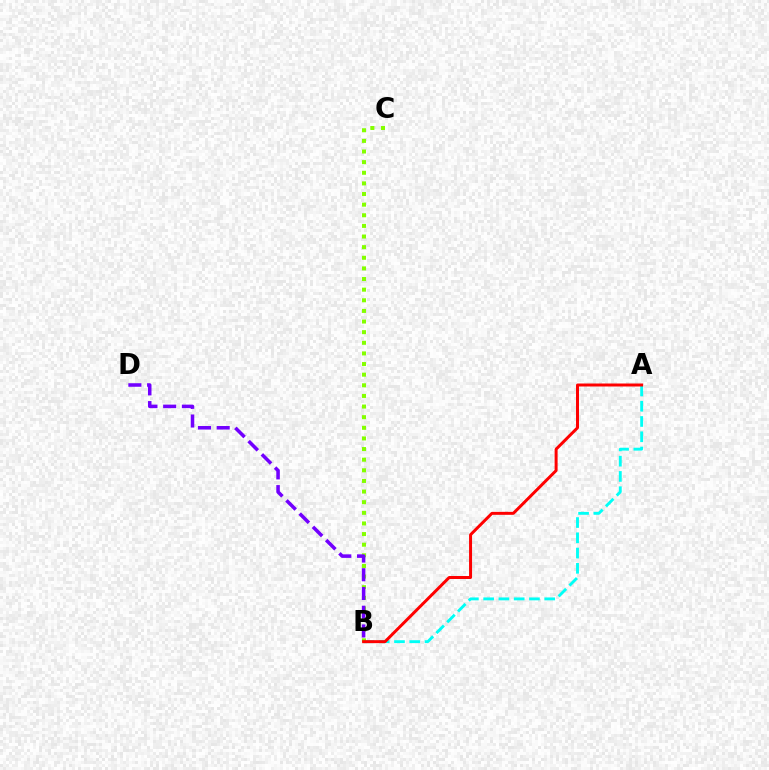{('A', 'B'): [{'color': '#00fff6', 'line_style': 'dashed', 'thickness': 2.07}, {'color': '#ff0000', 'line_style': 'solid', 'thickness': 2.15}], ('B', 'C'): [{'color': '#84ff00', 'line_style': 'dotted', 'thickness': 2.89}], ('B', 'D'): [{'color': '#7200ff', 'line_style': 'dashed', 'thickness': 2.54}]}